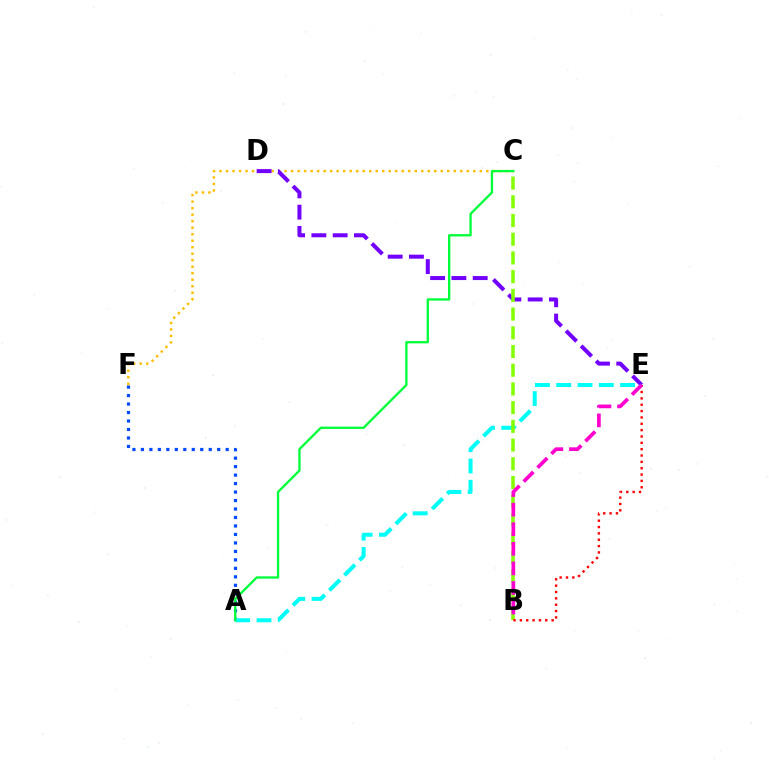{('C', 'F'): [{'color': '#ffbd00', 'line_style': 'dotted', 'thickness': 1.77}], ('A', 'F'): [{'color': '#004bff', 'line_style': 'dotted', 'thickness': 2.3}], ('D', 'E'): [{'color': '#7200ff', 'line_style': 'dashed', 'thickness': 2.89}], ('A', 'E'): [{'color': '#00fff6', 'line_style': 'dashed', 'thickness': 2.89}], ('B', 'C'): [{'color': '#84ff00', 'line_style': 'dashed', 'thickness': 2.54}], ('B', 'E'): [{'color': '#ff0000', 'line_style': 'dotted', 'thickness': 1.73}, {'color': '#ff00cf', 'line_style': 'dashed', 'thickness': 2.66}], ('A', 'C'): [{'color': '#00ff39', 'line_style': 'solid', 'thickness': 1.67}]}